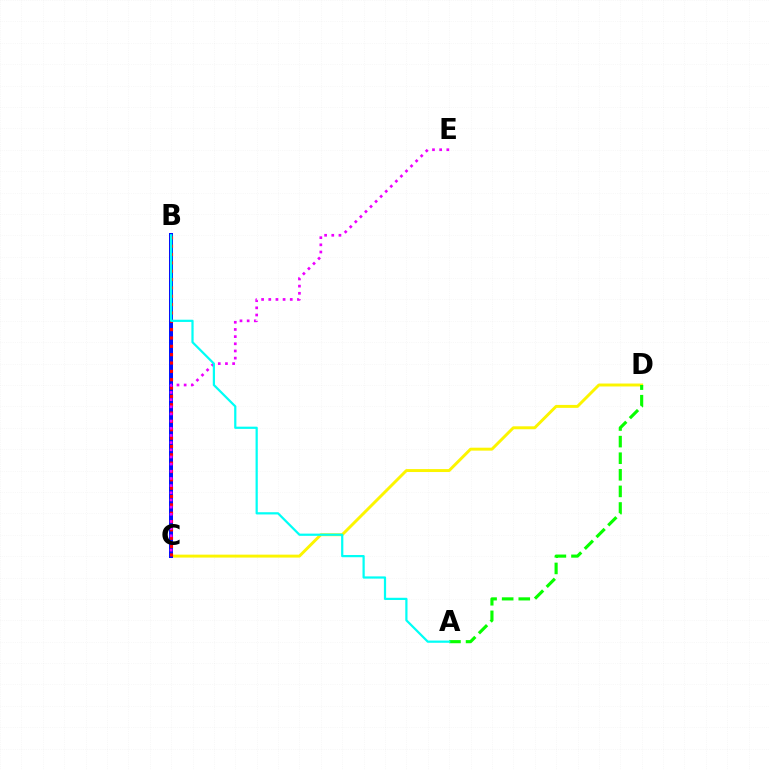{('C', 'D'): [{'color': '#fcf500', 'line_style': 'solid', 'thickness': 2.11}], ('B', 'C'): [{'color': '#0010ff', 'line_style': 'solid', 'thickness': 2.88}, {'color': '#ff0000', 'line_style': 'dotted', 'thickness': 2.27}], ('A', 'D'): [{'color': '#08ff00', 'line_style': 'dashed', 'thickness': 2.25}], ('C', 'E'): [{'color': '#ee00ff', 'line_style': 'dotted', 'thickness': 1.95}], ('A', 'B'): [{'color': '#00fff6', 'line_style': 'solid', 'thickness': 1.6}]}